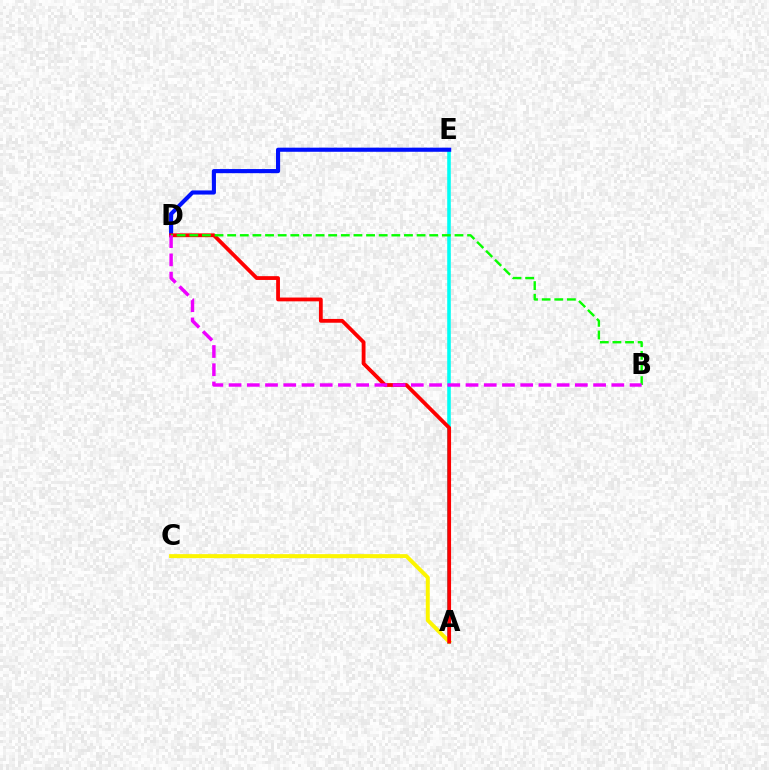{('A', 'E'): [{'color': '#00fff6', 'line_style': 'solid', 'thickness': 2.57}], ('A', 'C'): [{'color': '#fcf500', 'line_style': 'solid', 'thickness': 2.84}], ('D', 'E'): [{'color': '#0010ff', 'line_style': 'solid', 'thickness': 2.97}], ('A', 'D'): [{'color': '#ff0000', 'line_style': 'solid', 'thickness': 2.73}], ('B', 'D'): [{'color': '#08ff00', 'line_style': 'dashed', 'thickness': 1.72}, {'color': '#ee00ff', 'line_style': 'dashed', 'thickness': 2.48}]}